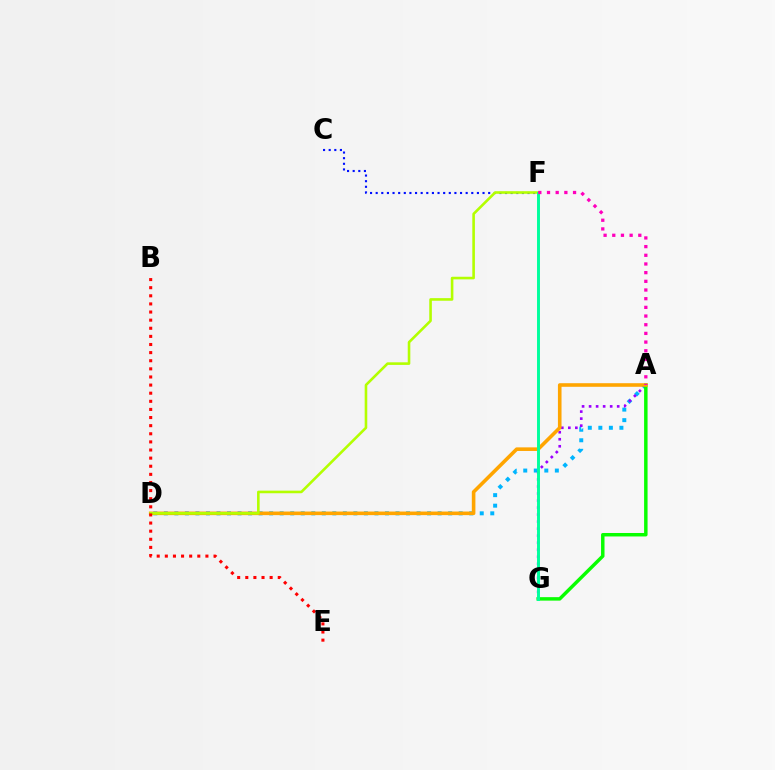{('A', 'D'): [{'color': '#00b5ff', 'line_style': 'dotted', 'thickness': 2.86}, {'color': '#ffa500', 'line_style': 'solid', 'thickness': 2.59}], ('A', 'G'): [{'color': '#9b00ff', 'line_style': 'dotted', 'thickness': 1.91}, {'color': '#08ff00', 'line_style': 'solid', 'thickness': 2.5}], ('C', 'F'): [{'color': '#0010ff', 'line_style': 'dotted', 'thickness': 1.53}], ('D', 'F'): [{'color': '#b3ff00', 'line_style': 'solid', 'thickness': 1.87}], ('B', 'E'): [{'color': '#ff0000', 'line_style': 'dotted', 'thickness': 2.21}], ('F', 'G'): [{'color': '#00ff9d', 'line_style': 'solid', 'thickness': 2.11}], ('A', 'F'): [{'color': '#ff00bd', 'line_style': 'dotted', 'thickness': 2.36}]}